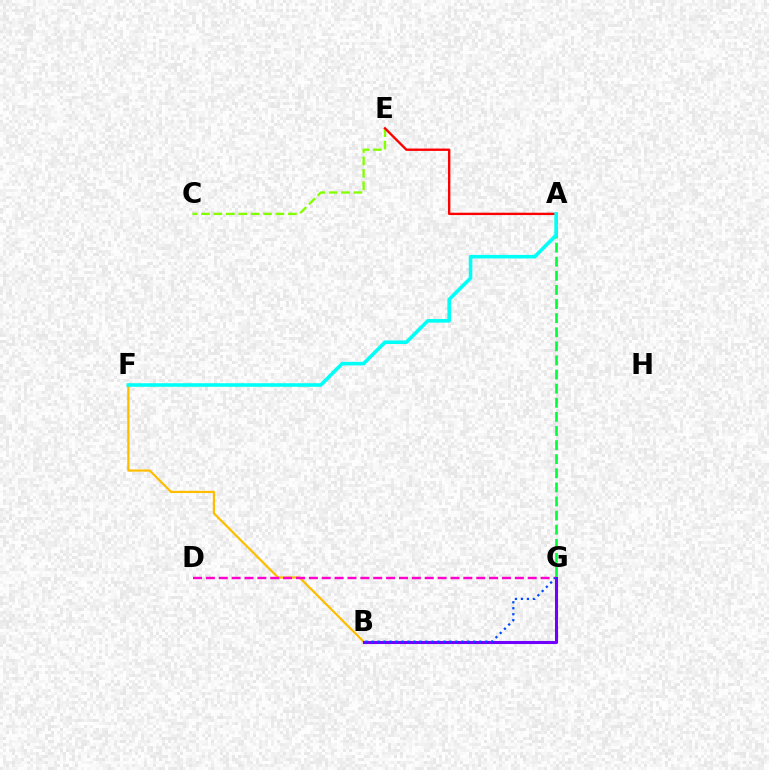{('B', 'F'): [{'color': '#ffbd00', 'line_style': 'solid', 'thickness': 1.59}], ('A', 'G'): [{'color': '#00ff39', 'line_style': 'dashed', 'thickness': 1.92}], ('C', 'E'): [{'color': '#84ff00', 'line_style': 'dashed', 'thickness': 1.69}], ('A', 'E'): [{'color': '#ff0000', 'line_style': 'solid', 'thickness': 1.7}], ('D', 'G'): [{'color': '#ff00cf', 'line_style': 'dashed', 'thickness': 1.75}], ('B', 'G'): [{'color': '#7200ff', 'line_style': 'solid', 'thickness': 2.21}, {'color': '#004bff', 'line_style': 'dotted', 'thickness': 1.63}], ('A', 'F'): [{'color': '#00fff6', 'line_style': 'solid', 'thickness': 2.57}]}